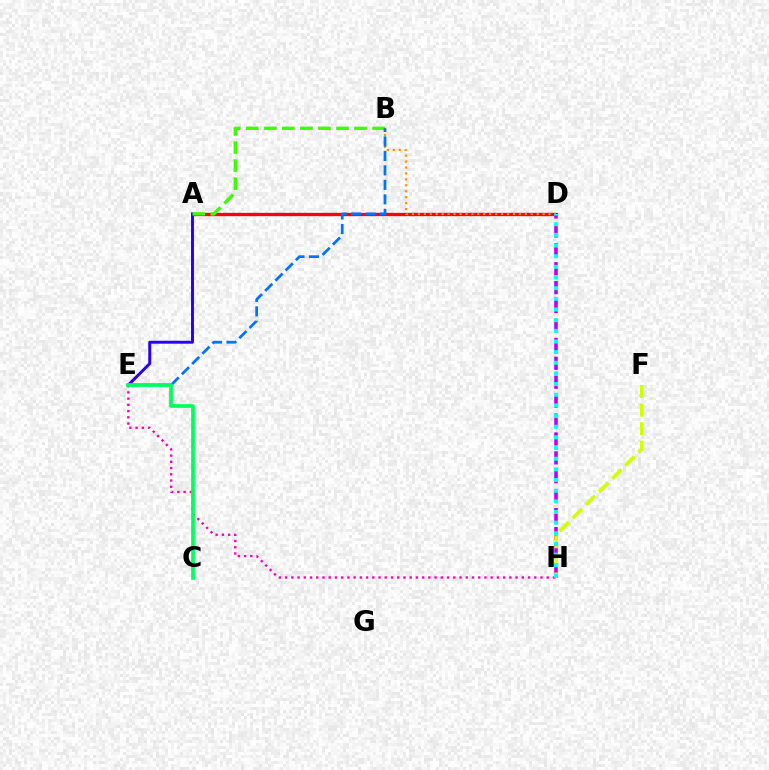{('A', 'D'): [{'color': '#ff0000', 'line_style': 'solid', 'thickness': 2.39}], ('D', 'H'): [{'color': '#b900ff', 'line_style': 'dashed', 'thickness': 2.57}, {'color': '#00fff6', 'line_style': 'dotted', 'thickness': 2.9}], ('A', 'E'): [{'color': '#2500ff', 'line_style': 'solid', 'thickness': 2.12}], ('A', 'B'): [{'color': '#3dff00', 'line_style': 'dashed', 'thickness': 2.45}], ('B', 'D'): [{'color': '#ff9400', 'line_style': 'dotted', 'thickness': 1.61}], ('B', 'E'): [{'color': '#0074ff', 'line_style': 'dashed', 'thickness': 1.97}], ('E', 'H'): [{'color': '#ff00ac', 'line_style': 'dotted', 'thickness': 1.69}], ('F', 'H'): [{'color': '#d1ff00', 'line_style': 'dashed', 'thickness': 2.52}], ('C', 'E'): [{'color': '#00ff5c', 'line_style': 'solid', 'thickness': 2.65}]}